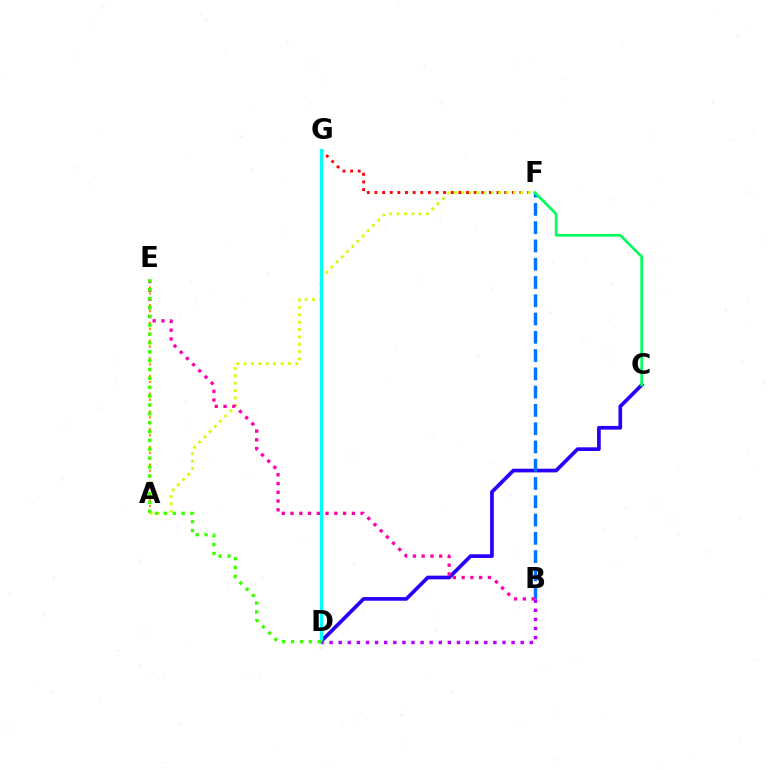{('F', 'G'): [{'color': '#ff0000', 'line_style': 'dotted', 'thickness': 2.07}], ('A', 'F'): [{'color': '#d1ff00', 'line_style': 'dotted', 'thickness': 2.0}], ('C', 'D'): [{'color': '#2500ff', 'line_style': 'solid', 'thickness': 2.65}], ('A', 'E'): [{'color': '#ff9400', 'line_style': 'dotted', 'thickness': 1.6}], ('D', 'G'): [{'color': '#00fff6', 'line_style': 'solid', 'thickness': 2.34}], ('B', 'F'): [{'color': '#0074ff', 'line_style': 'dashed', 'thickness': 2.48}], ('B', 'E'): [{'color': '#ff00ac', 'line_style': 'dotted', 'thickness': 2.38}], ('D', 'E'): [{'color': '#3dff00', 'line_style': 'dotted', 'thickness': 2.41}], ('B', 'D'): [{'color': '#b900ff', 'line_style': 'dotted', 'thickness': 2.47}], ('C', 'F'): [{'color': '#00ff5c', 'line_style': 'solid', 'thickness': 1.93}]}